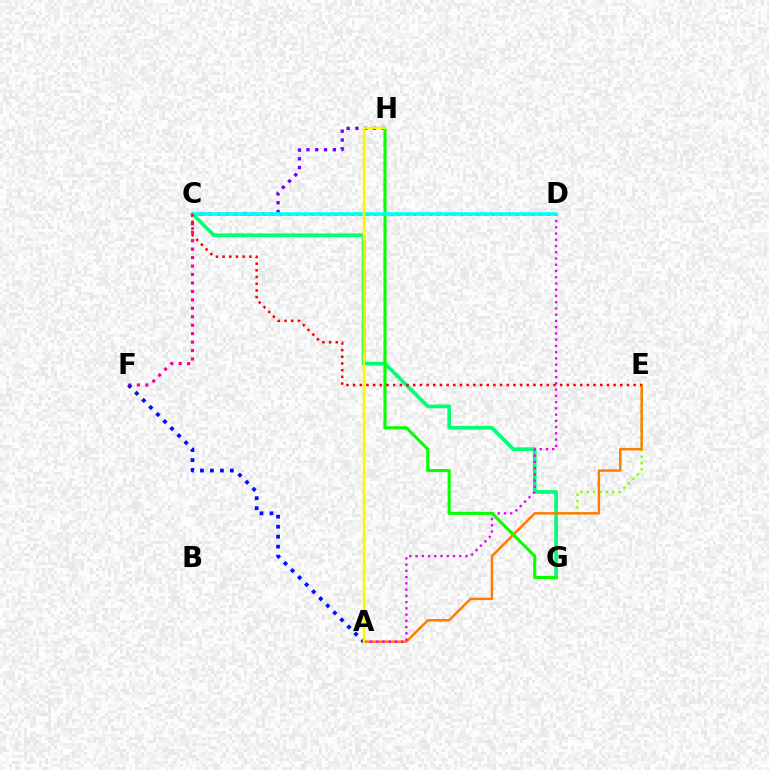{('E', 'G'): [{'color': '#84ff00', 'line_style': 'dotted', 'thickness': 1.74}], ('C', 'H'): [{'color': '#7200ff', 'line_style': 'dotted', 'thickness': 2.39}], ('C', 'F'): [{'color': '#ff0094', 'line_style': 'dotted', 'thickness': 2.3}], ('C', 'G'): [{'color': '#00ff74', 'line_style': 'solid', 'thickness': 2.65}], ('A', 'E'): [{'color': '#ff7c00', 'line_style': 'solid', 'thickness': 1.78}], ('A', 'D'): [{'color': '#ee00ff', 'line_style': 'dotted', 'thickness': 1.7}], ('C', 'D'): [{'color': '#008cff', 'line_style': 'dotted', 'thickness': 2.13}, {'color': '#00fff6', 'line_style': 'solid', 'thickness': 2.6}], ('G', 'H'): [{'color': '#08ff00', 'line_style': 'solid', 'thickness': 2.23}], ('A', 'F'): [{'color': '#0010ff', 'line_style': 'dotted', 'thickness': 2.71}], ('A', 'H'): [{'color': '#fcf500', 'line_style': 'solid', 'thickness': 1.79}], ('C', 'E'): [{'color': '#ff0000', 'line_style': 'dotted', 'thickness': 1.81}]}